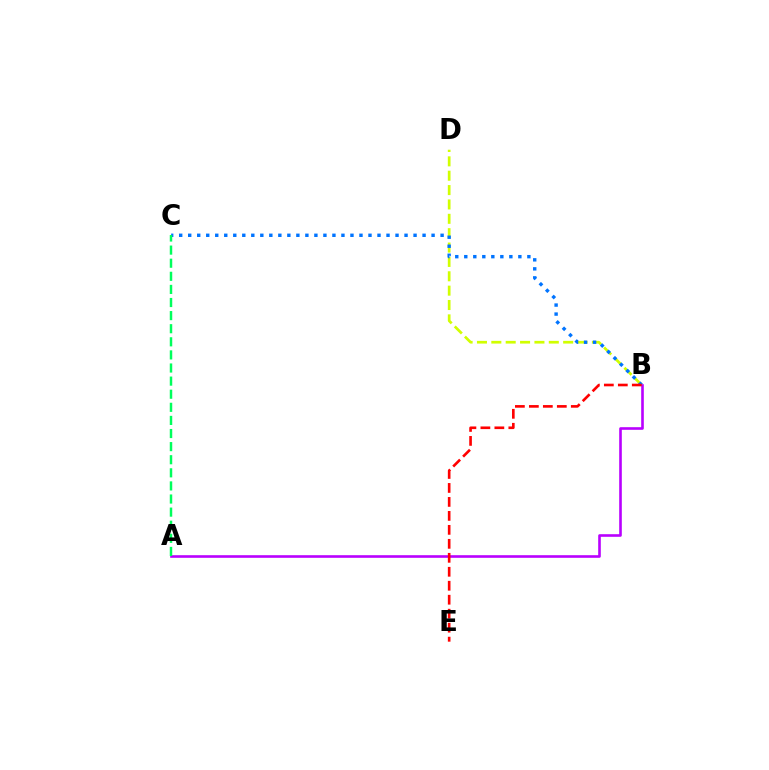{('B', 'D'): [{'color': '#d1ff00', 'line_style': 'dashed', 'thickness': 1.95}], ('B', 'C'): [{'color': '#0074ff', 'line_style': 'dotted', 'thickness': 2.45}], ('A', 'B'): [{'color': '#b900ff', 'line_style': 'solid', 'thickness': 1.88}], ('B', 'E'): [{'color': '#ff0000', 'line_style': 'dashed', 'thickness': 1.9}], ('A', 'C'): [{'color': '#00ff5c', 'line_style': 'dashed', 'thickness': 1.78}]}